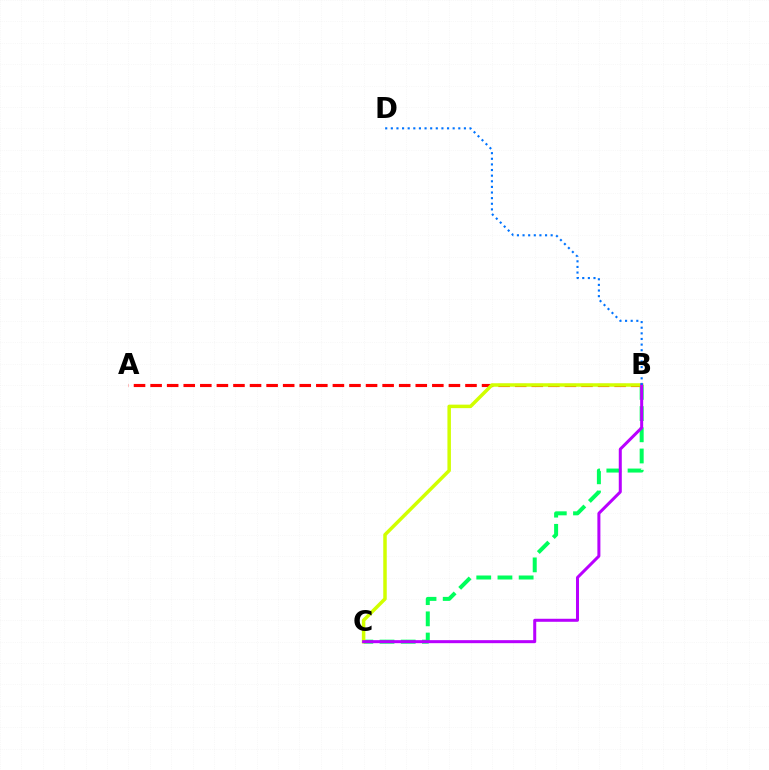{('B', 'C'): [{'color': '#00ff5c', 'line_style': 'dashed', 'thickness': 2.88}, {'color': '#d1ff00', 'line_style': 'solid', 'thickness': 2.52}, {'color': '#b900ff', 'line_style': 'solid', 'thickness': 2.17}], ('A', 'B'): [{'color': '#ff0000', 'line_style': 'dashed', 'thickness': 2.25}], ('B', 'D'): [{'color': '#0074ff', 'line_style': 'dotted', 'thickness': 1.53}]}